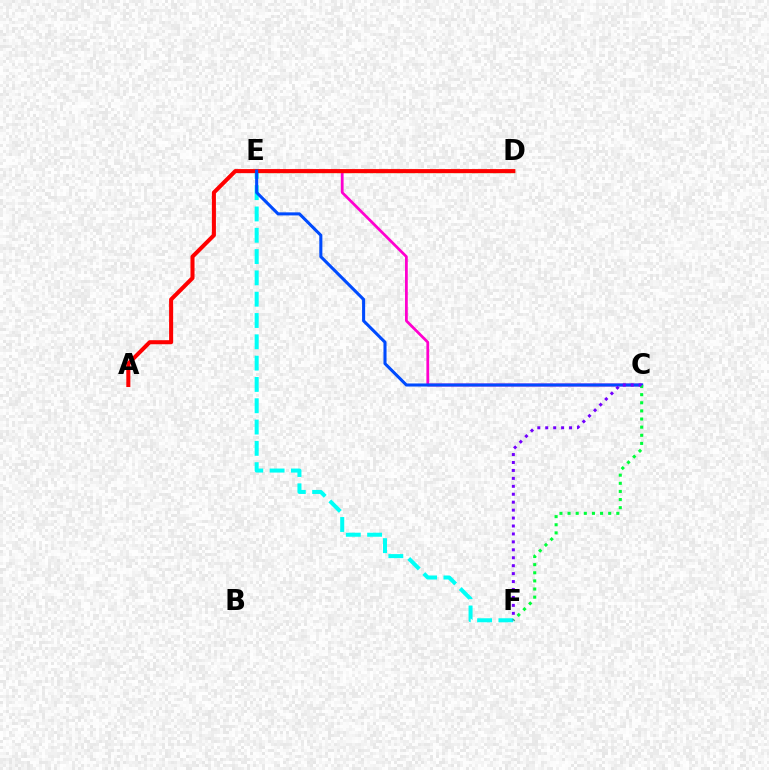{('D', 'E'): [{'color': '#84ff00', 'line_style': 'solid', 'thickness': 2.29}, {'color': '#ffbd00', 'line_style': 'dotted', 'thickness': 2.21}], ('C', 'E'): [{'color': '#ff00cf', 'line_style': 'solid', 'thickness': 1.98}, {'color': '#004bff', 'line_style': 'solid', 'thickness': 2.21}], ('E', 'F'): [{'color': '#00fff6', 'line_style': 'dashed', 'thickness': 2.89}], ('A', 'D'): [{'color': '#ff0000', 'line_style': 'solid', 'thickness': 2.91}], ('C', 'F'): [{'color': '#00ff39', 'line_style': 'dotted', 'thickness': 2.21}, {'color': '#7200ff', 'line_style': 'dotted', 'thickness': 2.16}]}